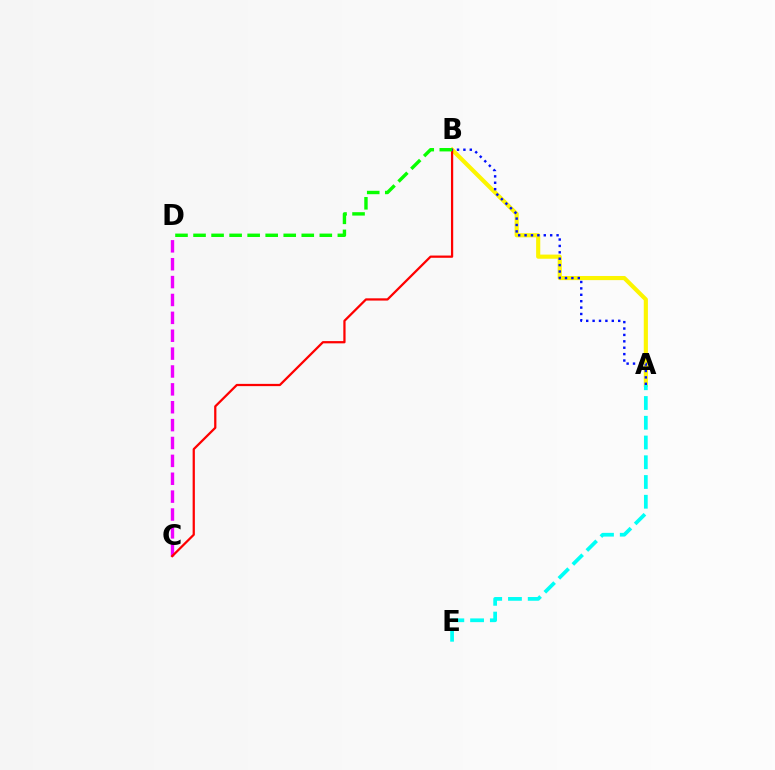{('A', 'B'): [{'color': '#fcf500', 'line_style': 'solid', 'thickness': 2.98}, {'color': '#0010ff', 'line_style': 'dotted', 'thickness': 1.74}], ('A', 'E'): [{'color': '#00fff6', 'line_style': 'dashed', 'thickness': 2.68}], ('C', 'D'): [{'color': '#ee00ff', 'line_style': 'dashed', 'thickness': 2.43}], ('B', 'C'): [{'color': '#ff0000', 'line_style': 'solid', 'thickness': 1.62}], ('B', 'D'): [{'color': '#08ff00', 'line_style': 'dashed', 'thickness': 2.45}]}